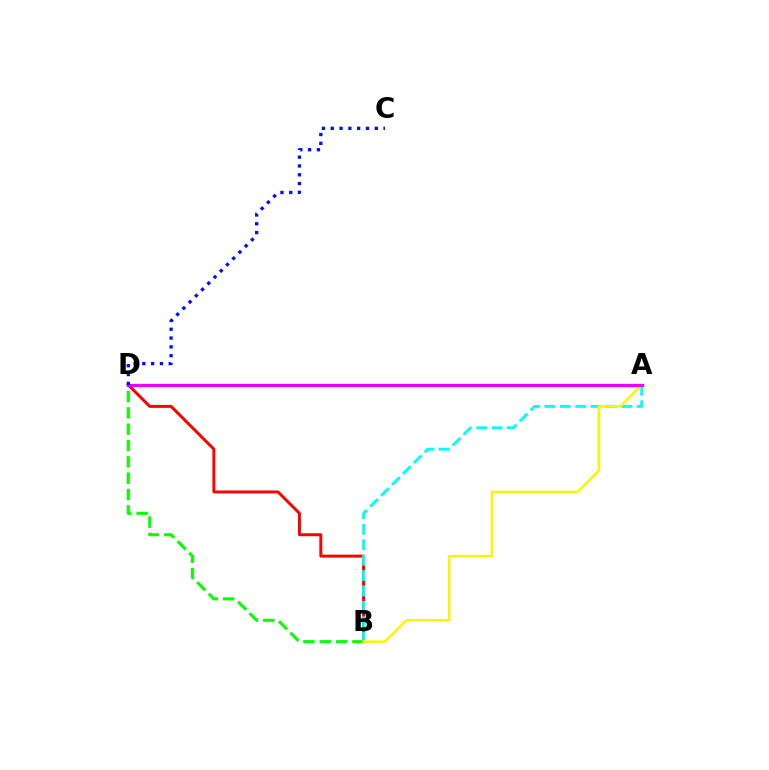{('B', 'D'): [{'color': '#08ff00', 'line_style': 'dashed', 'thickness': 2.22}, {'color': '#ff0000', 'line_style': 'solid', 'thickness': 2.13}], ('A', 'B'): [{'color': '#00fff6', 'line_style': 'dashed', 'thickness': 2.09}, {'color': '#fcf500', 'line_style': 'solid', 'thickness': 1.8}], ('A', 'D'): [{'color': '#ee00ff', 'line_style': 'solid', 'thickness': 2.31}], ('C', 'D'): [{'color': '#0010ff', 'line_style': 'dotted', 'thickness': 2.39}]}